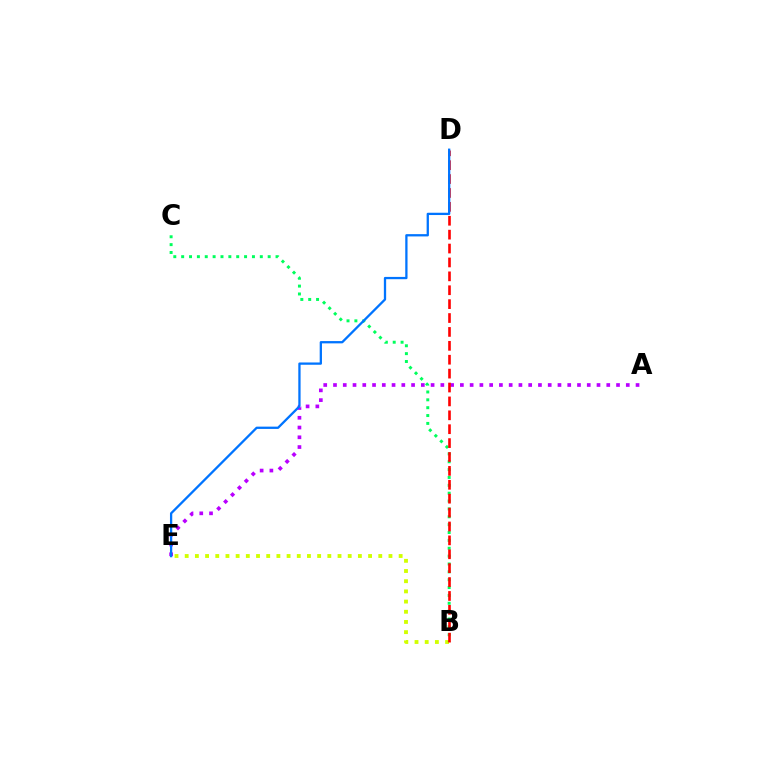{('B', 'E'): [{'color': '#d1ff00', 'line_style': 'dotted', 'thickness': 2.77}], ('A', 'E'): [{'color': '#b900ff', 'line_style': 'dotted', 'thickness': 2.65}], ('B', 'C'): [{'color': '#00ff5c', 'line_style': 'dotted', 'thickness': 2.14}], ('B', 'D'): [{'color': '#ff0000', 'line_style': 'dashed', 'thickness': 1.89}], ('D', 'E'): [{'color': '#0074ff', 'line_style': 'solid', 'thickness': 1.65}]}